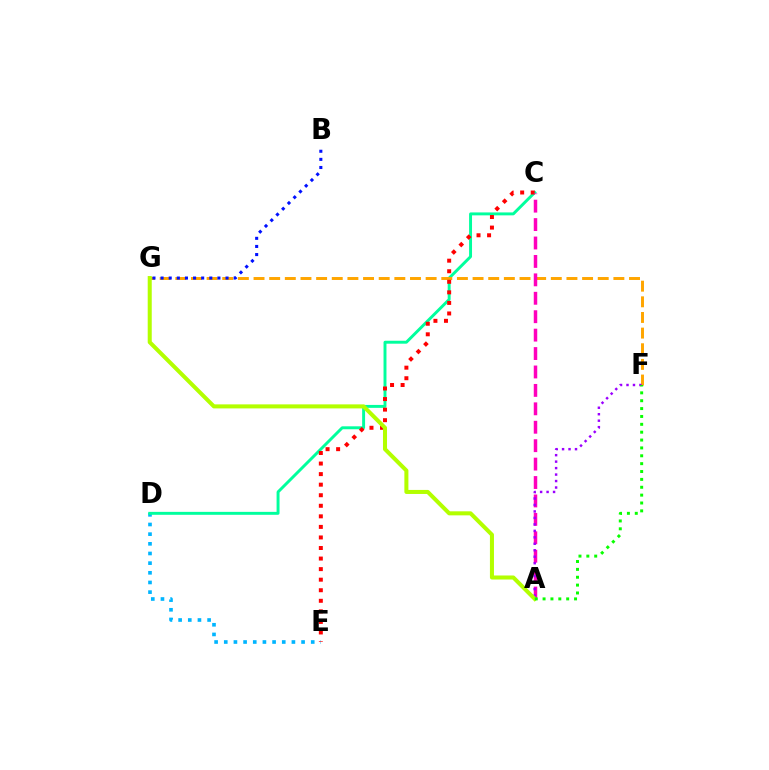{('D', 'E'): [{'color': '#00b5ff', 'line_style': 'dotted', 'thickness': 2.63}], ('C', 'D'): [{'color': '#00ff9d', 'line_style': 'solid', 'thickness': 2.11}], ('F', 'G'): [{'color': '#ffa500', 'line_style': 'dashed', 'thickness': 2.13}], ('C', 'E'): [{'color': '#ff0000', 'line_style': 'dotted', 'thickness': 2.87}], ('B', 'G'): [{'color': '#0010ff', 'line_style': 'dotted', 'thickness': 2.21}], ('A', 'C'): [{'color': '#ff00bd', 'line_style': 'dashed', 'thickness': 2.5}], ('A', 'F'): [{'color': '#9b00ff', 'line_style': 'dotted', 'thickness': 1.76}, {'color': '#08ff00', 'line_style': 'dotted', 'thickness': 2.14}], ('A', 'G'): [{'color': '#b3ff00', 'line_style': 'solid', 'thickness': 2.9}]}